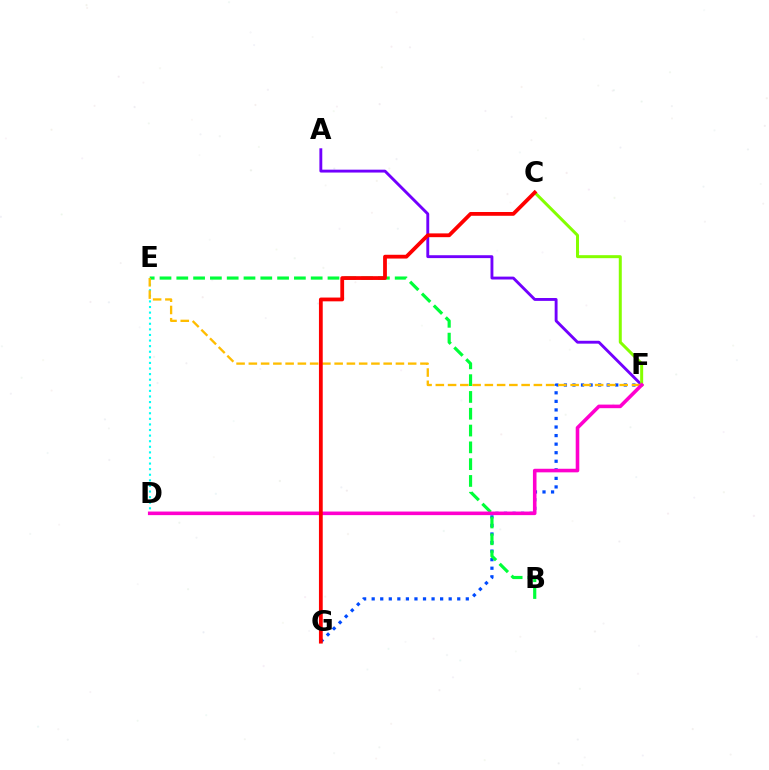{('D', 'E'): [{'color': '#00fff6', 'line_style': 'dotted', 'thickness': 1.52}], ('A', 'F'): [{'color': '#7200ff', 'line_style': 'solid', 'thickness': 2.07}], ('F', 'G'): [{'color': '#004bff', 'line_style': 'dotted', 'thickness': 2.32}], ('C', 'F'): [{'color': '#84ff00', 'line_style': 'solid', 'thickness': 2.16}], ('B', 'E'): [{'color': '#00ff39', 'line_style': 'dashed', 'thickness': 2.28}], ('E', 'F'): [{'color': '#ffbd00', 'line_style': 'dashed', 'thickness': 1.67}], ('D', 'F'): [{'color': '#ff00cf', 'line_style': 'solid', 'thickness': 2.58}], ('C', 'G'): [{'color': '#ff0000', 'line_style': 'solid', 'thickness': 2.72}]}